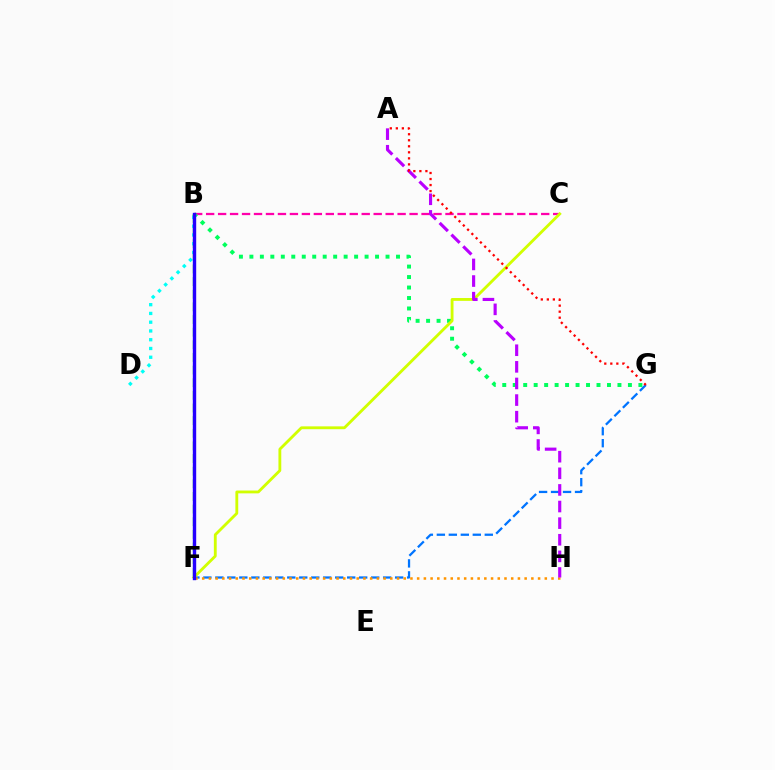{('B', 'C'): [{'color': '#ff00ac', 'line_style': 'dashed', 'thickness': 1.63}], ('B', 'F'): [{'color': '#3dff00', 'line_style': 'dashed', 'thickness': 1.72}, {'color': '#2500ff', 'line_style': 'solid', 'thickness': 2.44}], ('F', 'G'): [{'color': '#0074ff', 'line_style': 'dashed', 'thickness': 1.63}], ('F', 'H'): [{'color': '#ff9400', 'line_style': 'dotted', 'thickness': 1.83}], ('B', 'D'): [{'color': '#00fff6', 'line_style': 'dotted', 'thickness': 2.38}], ('B', 'G'): [{'color': '#00ff5c', 'line_style': 'dotted', 'thickness': 2.85}], ('C', 'F'): [{'color': '#d1ff00', 'line_style': 'solid', 'thickness': 2.04}], ('A', 'H'): [{'color': '#b900ff', 'line_style': 'dashed', 'thickness': 2.26}], ('A', 'G'): [{'color': '#ff0000', 'line_style': 'dotted', 'thickness': 1.64}]}